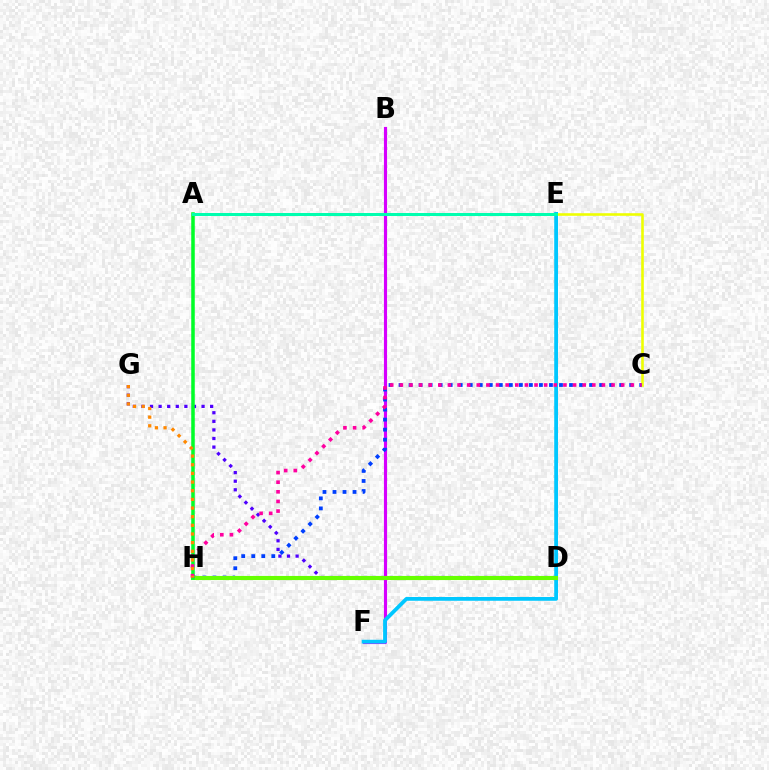{('D', 'G'): [{'color': '#4f00ff', 'line_style': 'dotted', 'thickness': 2.33}], ('D', 'H'): [{'color': '#ff0000', 'line_style': 'dotted', 'thickness': 1.93}, {'color': '#66ff00', 'line_style': 'solid', 'thickness': 2.95}], ('B', 'F'): [{'color': '#d600ff', 'line_style': 'solid', 'thickness': 2.26}], ('E', 'F'): [{'color': '#00c7ff', 'line_style': 'solid', 'thickness': 2.72}], ('C', 'E'): [{'color': '#eeff00', 'line_style': 'solid', 'thickness': 1.87}], ('C', 'H'): [{'color': '#003fff', 'line_style': 'dotted', 'thickness': 2.72}, {'color': '#ff00a0', 'line_style': 'dotted', 'thickness': 2.61}], ('A', 'H'): [{'color': '#00ff27', 'line_style': 'solid', 'thickness': 2.54}], ('A', 'E'): [{'color': '#00ffaf', 'line_style': 'solid', 'thickness': 2.17}], ('G', 'H'): [{'color': '#ff8800', 'line_style': 'dotted', 'thickness': 2.35}]}